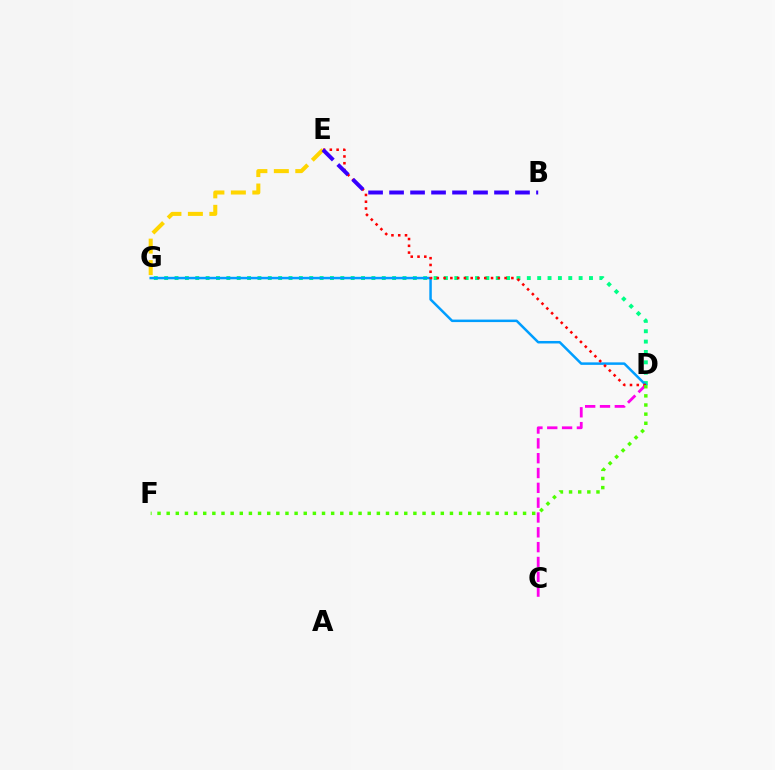{('D', 'G'): [{'color': '#00ff86', 'line_style': 'dotted', 'thickness': 2.82}, {'color': '#009eff', 'line_style': 'solid', 'thickness': 1.8}], ('C', 'D'): [{'color': '#ff00ed', 'line_style': 'dashed', 'thickness': 2.01}], ('D', 'E'): [{'color': '#ff0000', 'line_style': 'dotted', 'thickness': 1.84}], ('E', 'G'): [{'color': '#ffd500', 'line_style': 'dashed', 'thickness': 2.91}], ('B', 'E'): [{'color': '#3700ff', 'line_style': 'dashed', 'thickness': 2.85}], ('D', 'F'): [{'color': '#4fff00', 'line_style': 'dotted', 'thickness': 2.48}]}